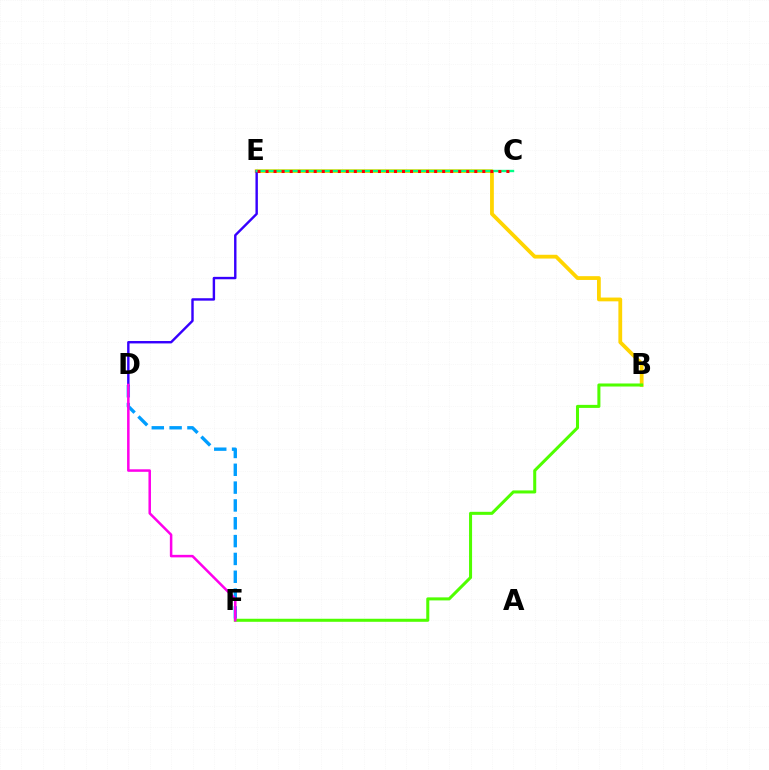{('D', 'F'): [{'color': '#009eff', 'line_style': 'dashed', 'thickness': 2.42}, {'color': '#ff00ed', 'line_style': 'solid', 'thickness': 1.81}], ('B', 'E'): [{'color': '#ffd500', 'line_style': 'solid', 'thickness': 2.72}], ('B', 'F'): [{'color': '#4fff00', 'line_style': 'solid', 'thickness': 2.19}], ('D', 'E'): [{'color': '#3700ff', 'line_style': 'solid', 'thickness': 1.74}], ('C', 'E'): [{'color': '#00ff86', 'line_style': 'solid', 'thickness': 1.72}, {'color': '#ff0000', 'line_style': 'dotted', 'thickness': 2.18}]}